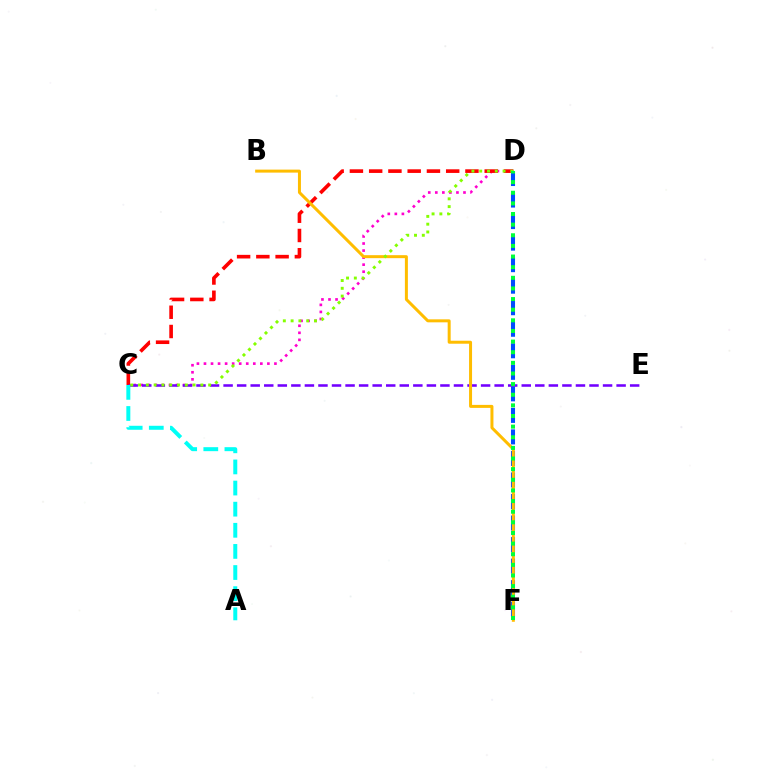{('C', 'D'): [{'color': '#ff00cf', 'line_style': 'dotted', 'thickness': 1.91}, {'color': '#ff0000', 'line_style': 'dashed', 'thickness': 2.62}, {'color': '#84ff00', 'line_style': 'dotted', 'thickness': 2.12}], ('D', 'F'): [{'color': '#004bff', 'line_style': 'dashed', 'thickness': 2.93}, {'color': '#00ff39', 'line_style': 'dotted', 'thickness': 2.89}], ('C', 'E'): [{'color': '#7200ff', 'line_style': 'dashed', 'thickness': 1.84}], ('A', 'C'): [{'color': '#00fff6', 'line_style': 'dashed', 'thickness': 2.87}], ('B', 'F'): [{'color': '#ffbd00', 'line_style': 'solid', 'thickness': 2.16}]}